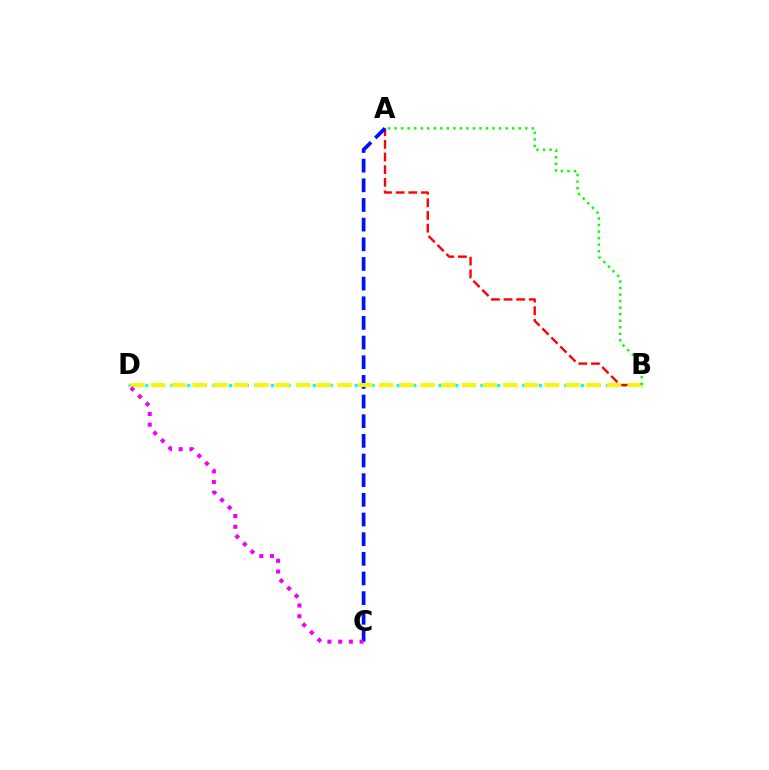{('B', 'D'): [{'color': '#00fff6', 'line_style': 'dotted', 'thickness': 2.28}, {'color': '#fcf500', 'line_style': 'dashed', 'thickness': 2.82}], ('A', 'B'): [{'color': '#ff0000', 'line_style': 'dashed', 'thickness': 1.72}, {'color': '#08ff00', 'line_style': 'dotted', 'thickness': 1.78}], ('A', 'C'): [{'color': '#0010ff', 'line_style': 'dashed', 'thickness': 2.67}], ('C', 'D'): [{'color': '#ee00ff', 'line_style': 'dotted', 'thickness': 2.91}]}